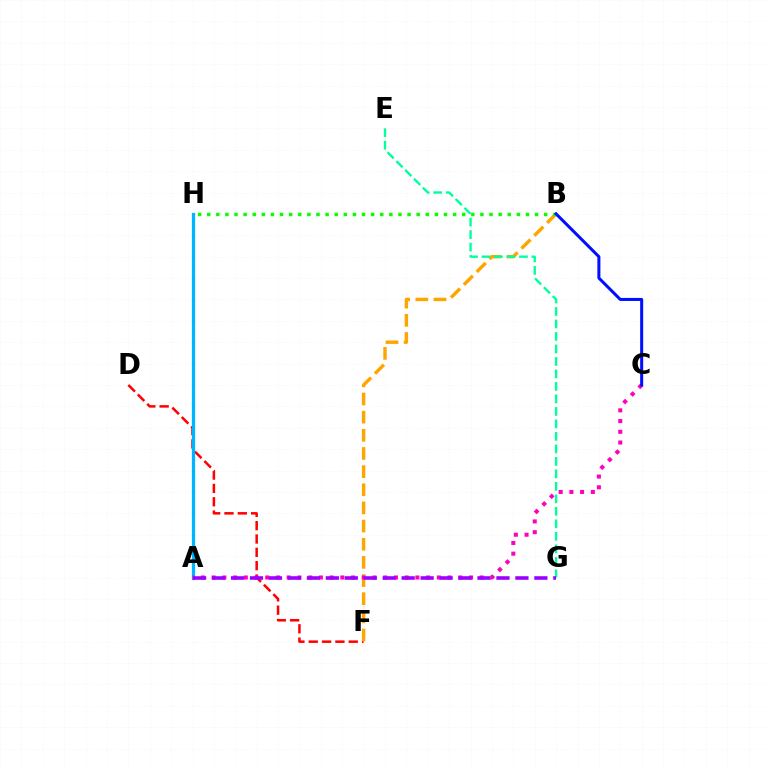{('D', 'F'): [{'color': '#ff0000', 'line_style': 'dashed', 'thickness': 1.81}], ('A', 'H'): [{'color': '#b3ff00', 'line_style': 'solid', 'thickness': 2.09}, {'color': '#00b5ff', 'line_style': 'solid', 'thickness': 2.35}], ('B', 'F'): [{'color': '#ffa500', 'line_style': 'dashed', 'thickness': 2.47}], ('A', 'C'): [{'color': '#ff00bd', 'line_style': 'dotted', 'thickness': 2.91}], ('B', 'H'): [{'color': '#08ff00', 'line_style': 'dotted', 'thickness': 2.47}], ('B', 'C'): [{'color': '#0010ff', 'line_style': 'solid', 'thickness': 2.18}], ('E', 'G'): [{'color': '#00ff9d', 'line_style': 'dashed', 'thickness': 1.7}], ('A', 'G'): [{'color': '#9b00ff', 'line_style': 'dashed', 'thickness': 2.58}]}